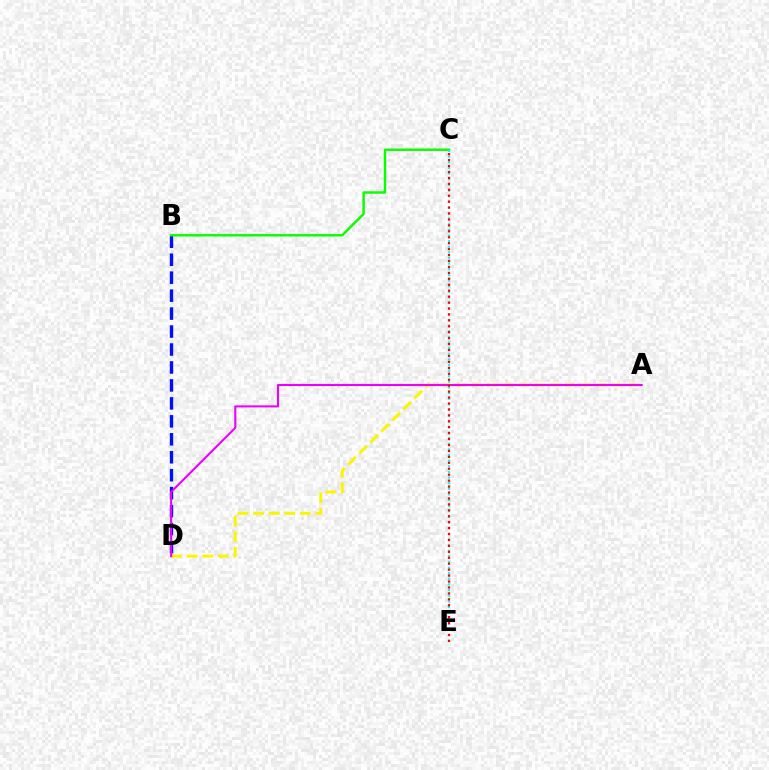{('B', 'D'): [{'color': '#0010ff', 'line_style': 'dashed', 'thickness': 2.44}], ('B', 'C'): [{'color': '#08ff00', 'line_style': 'solid', 'thickness': 1.74}], ('C', 'E'): [{'color': '#00fff6', 'line_style': 'dotted', 'thickness': 1.53}, {'color': '#ff0000', 'line_style': 'dotted', 'thickness': 1.61}], ('A', 'D'): [{'color': '#fcf500', 'line_style': 'dashed', 'thickness': 2.12}, {'color': '#ee00ff', 'line_style': 'solid', 'thickness': 1.5}]}